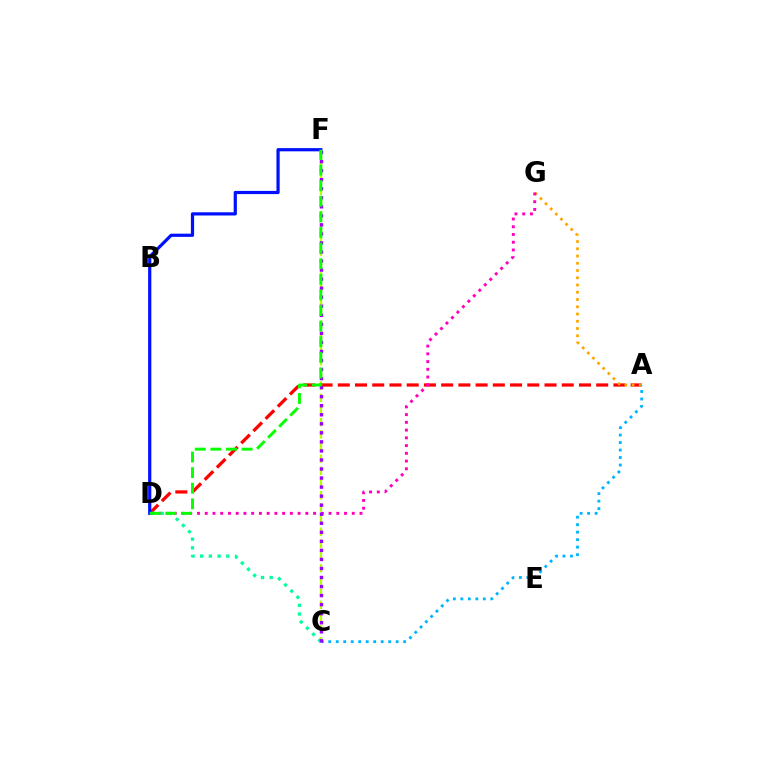{('C', 'F'): [{'color': '#b3ff00', 'line_style': 'dashed', 'thickness': 1.65}, {'color': '#9b00ff', 'line_style': 'dotted', 'thickness': 2.46}], ('A', 'D'): [{'color': '#ff0000', 'line_style': 'dashed', 'thickness': 2.34}], ('A', 'G'): [{'color': '#ffa500', 'line_style': 'dotted', 'thickness': 1.97}], ('A', 'C'): [{'color': '#00b5ff', 'line_style': 'dotted', 'thickness': 2.04}], ('D', 'G'): [{'color': '#ff00bd', 'line_style': 'dotted', 'thickness': 2.1}], ('D', 'F'): [{'color': '#0010ff', 'line_style': 'solid', 'thickness': 2.3}, {'color': '#08ff00', 'line_style': 'dashed', 'thickness': 2.12}], ('C', 'D'): [{'color': '#00ff9d', 'line_style': 'dotted', 'thickness': 2.37}]}